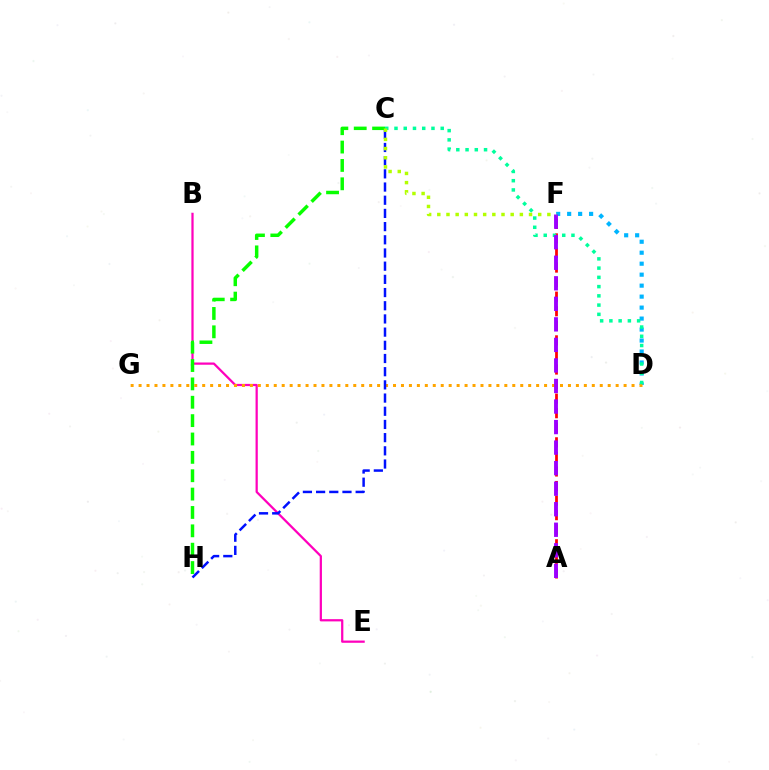{('B', 'E'): [{'color': '#ff00bd', 'line_style': 'solid', 'thickness': 1.61}], ('D', 'F'): [{'color': '#00b5ff', 'line_style': 'dotted', 'thickness': 2.98}], ('C', 'H'): [{'color': '#08ff00', 'line_style': 'dashed', 'thickness': 2.5}, {'color': '#0010ff', 'line_style': 'dashed', 'thickness': 1.79}], ('A', 'F'): [{'color': '#ff0000', 'line_style': 'dashed', 'thickness': 1.98}, {'color': '#9b00ff', 'line_style': 'dashed', 'thickness': 2.79}], ('D', 'G'): [{'color': '#ffa500', 'line_style': 'dotted', 'thickness': 2.16}], ('C', 'D'): [{'color': '#00ff9d', 'line_style': 'dotted', 'thickness': 2.51}], ('C', 'F'): [{'color': '#b3ff00', 'line_style': 'dotted', 'thickness': 2.49}]}